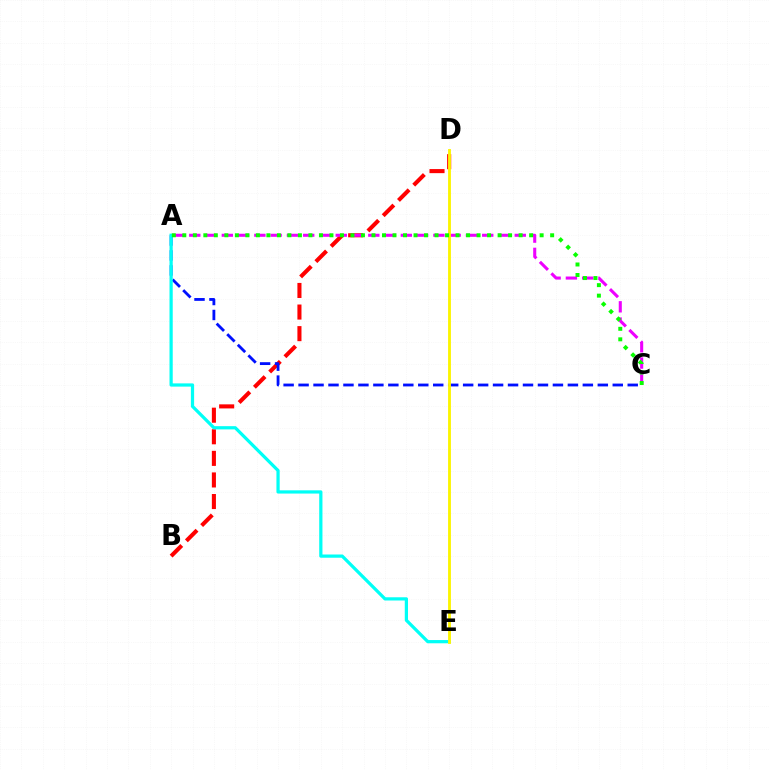{('B', 'D'): [{'color': '#ff0000', 'line_style': 'dashed', 'thickness': 2.93}], ('A', 'C'): [{'color': '#ee00ff', 'line_style': 'dashed', 'thickness': 2.21}, {'color': '#0010ff', 'line_style': 'dashed', 'thickness': 2.03}, {'color': '#08ff00', 'line_style': 'dotted', 'thickness': 2.86}], ('A', 'E'): [{'color': '#00fff6', 'line_style': 'solid', 'thickness': 2.33}], ('D', 'E'): [{'color': '#fcf500', 'line_style': 'solid', 'thickness': 2.05}]}